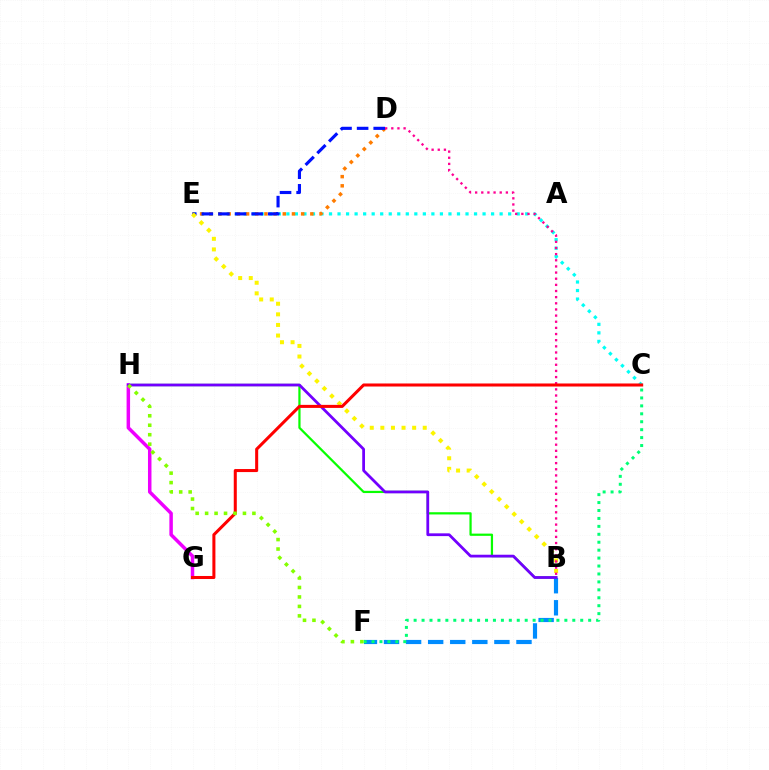{('C', 'E'): [{'color': '#00fff6', 'line_style': 'dotted', 'thickness': 2.32}], ('B', 'H'): [{'color': '#08ff00', 'line_style': 'solid', 'thickness': 1.6}, {'color': '#7200ff', 'line_style': 'solid', 'thickness': 2.0}], ('B', 'F'): [{'color': '#008cff', 'line_style': 'dashed', 'thickness': 3.0}], ('C', 'F'): [{'color': '#00ff74', 'line_style': 'dotted', 'thickness': 2.16}], ('G', 'H'): [{'color': '#ee00ff', 'line_style': 'solid', 'thickness': 2.51}], ('D', 'E'): [{'color': '#ff7c00', 'line_style': 'dotted', 'thickness': 2.5}, {'color': '#0010ff', 'line_style': 'dashed', 'thickness': 2.25}], ('B', 'E'): [{'color': '#fcf500', 'line_style': 'dotted', 'thickness': 2.88}], ('B', 'D'): [{'color': '#ff0094', 'line_style': 'dotted', 'thickness': 1.67}], ('C', 'G'): [{'color': '#ff0000', 'line_style': 'solid', 'thickness': 2.19}], ('F', 'H'): [{'color': '#84ff00', 'line_style': 'dotted', 'thickness': 2.57}]}